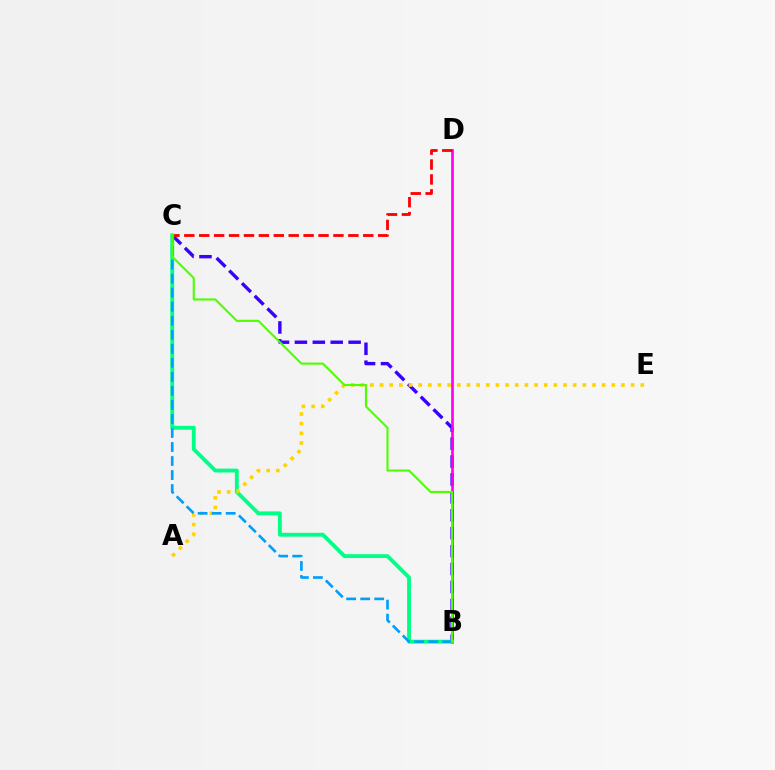{('B', 'C'): [{'color': '#3700ff', 'line_style': 'dashed', 'thickness': 2.43}, {'color': '#00ff86', 'line_style': 'solid', 'thickness': 2.77}, {'color': '#009eff', 'line_style': 'dashed', 'thickness': 1.91}, {'color': '#4fff00', 'line_style': 'solid', 'thickness': 1.52}], ('B', 'D'): [{'color': '#ff00ed', 'line_style': 'solid', 'thickness': 1.91}], ('C', 'D'): [{'color': '#ff0000', 'line_style': 'dashed', 'thickness': 2.03}], ('A', 'E'): [{'color': '#ffd500', 'line_style': 'dotted', 'thickness': 2.62}]}